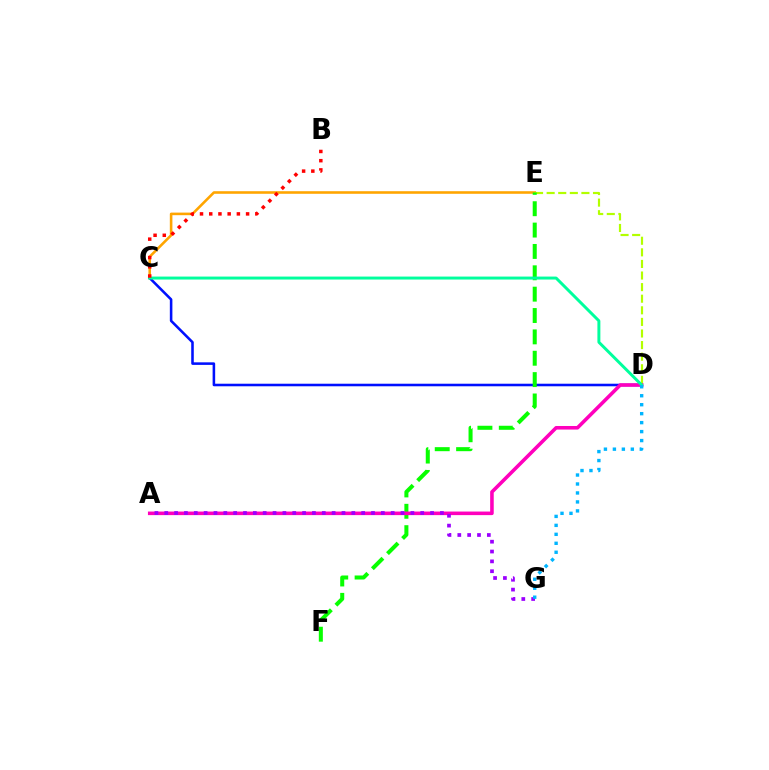{('C', 'E'): [{'color': '#ffa500', 'line_style': 'solid', 'thickness': 1.86}], ('C', 'D'): [{'color': '#0010ff', 'line_style': 'solid', 'thickness': 1.84}, {'color': '#00ff9d', 'line_style': 'solid', 'thickness': 2.13}], ('D', 'E'): [{'color': '#b3ff00', 'line_style': 'dashed', 'thickness': 1.57}], ('E', 'F'): [{'color': '#08ff00', 'line_style': 'dashed', 'thickness': 2.9}], ('A', 'D'): [{'color': '#ff00bd', 'line_style': 'solid', 'thickness': 2.57}], ('A', 'G'): [{'color': '#9b00ff', 'line_style': 'dotted', 'thickness': 2.68}], ('B', 'C'): [{'color': '#ff0000', 'line_style': 'dotted', 'thickness': 2.5}], ('D', 'G'): [{'color': '#00b5ff', 'line_style': 'dotted', 'thickness': 2.44}]}